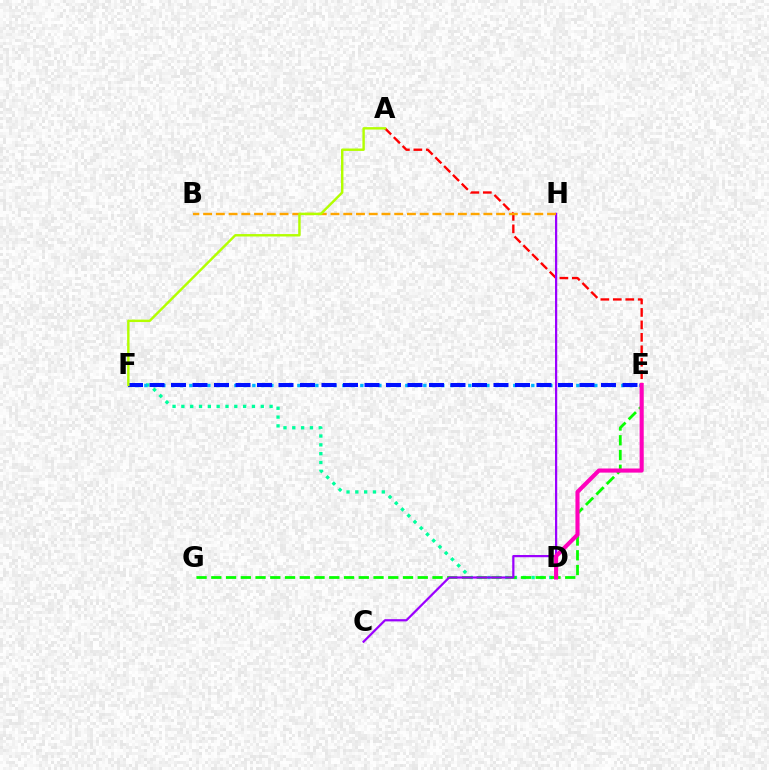{('D', 'F'): [{'color': '#00ff9d', 'line_style': 'dotted', 'thickness': 2.4}], ('A', 'E'): [{'color': '#ff0000', 'line_style': 'dashed', 'thickness': 1.69}], ('E', 'F'): [{'color': '#00b5ff', 'line_style': 'dotted', 'thickness': 2.44}, {'color': '#0010ff', 'line_style': 'dashed', 'thickness': 2.92}], ('E', 'G'): [{'color': '#08ff00', 'line_style': 'dashed', 'thickness': 2.0}], ('C', 'H'): [{'color': '#9b00ff', 'line_style': 'solid', 'thickness': 1.6}], ('D', 'E'): [{'color': '#ff00bd', 'line_style': 'solid', 'thickness': 2.96}], ('B', 'H'): [{'color': '#ffa500', 'line_style': 'dashed', 'thickness': 1.73}], ('A', 'F'): [{'color': '#b3ff00', 'line_style': 'solid', 'thickness': 1.74}]}